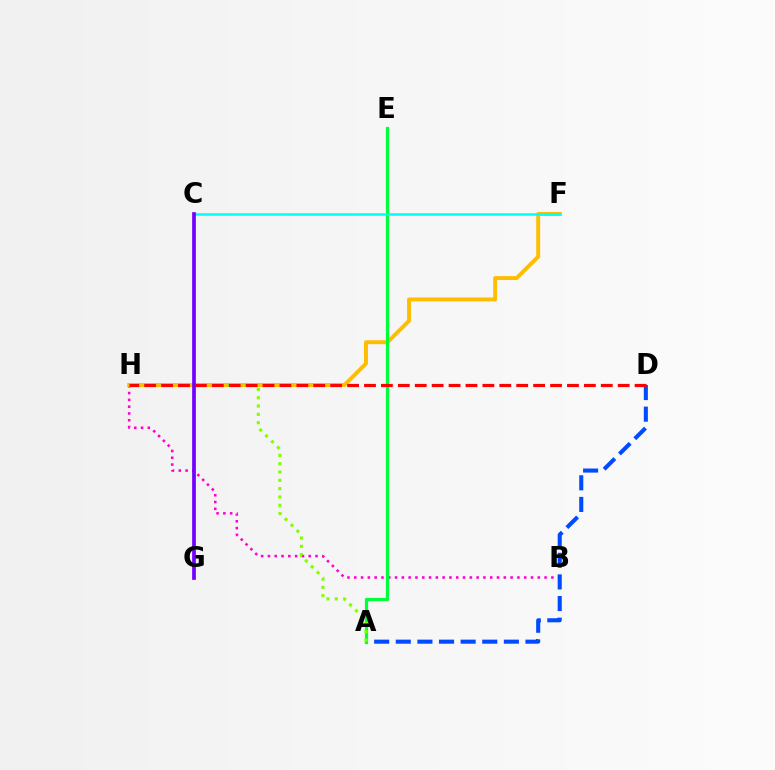{('B', 'H'): [{'color': '#ff00cf', 'line_style': 'dotted', 'thickness': 1.85}], ('F', 'H'): [{'color': '#ffbd00', 'line_style': 'solid', 'thickness': 2.82}], ('A', 'D'): [{'color': '#004bff', 'line_style': 'dashed', 'thickness': 2.94}], ('A', 'E'): [{'color': '#00ff39', 'line_style': 'solid', 'thickness': 2.33}], ('A', 'H'): [{'color': '#84ff00', 'line_style': 'dotted', 'thickness': 2.26}], ('C', 'F'): [{'color': '#00fff6', 'line_style': 'solid', 'thickness': 1.82}], ('D', 'H'): [{'color': '#ff0000', 'line_style': 'dashed', 'thickness': 2.3}], ('C', 'G'): [{'color': '#7200ff', 'line_style': 'solid', 'thickness': 2.67}]}